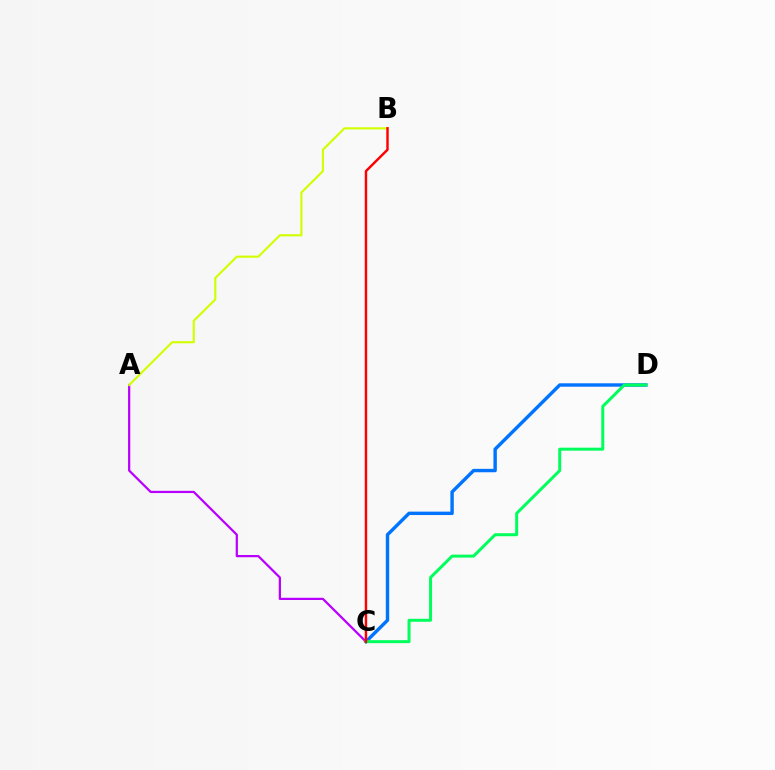{('C', 'D'): [{'color': '#0074ff', 'line_style': 'solid', 'thickness': 2.45}, {'color': '#00ff5c', 'line_style': 'solid', 'thickness': 2.15}], ('A', 'C'): [{'color': '#b900ff', 'line_style': 'solid', 'thickness': 1.61}], ('A', 'B'): [{'color': '#d1ff00', 'line_style': 'solid', 'thickness': 1.53}], ('B', 'C'): [{'color': '#ff0000', 'line_style': 'solid', 'thickness': 1.76}]}